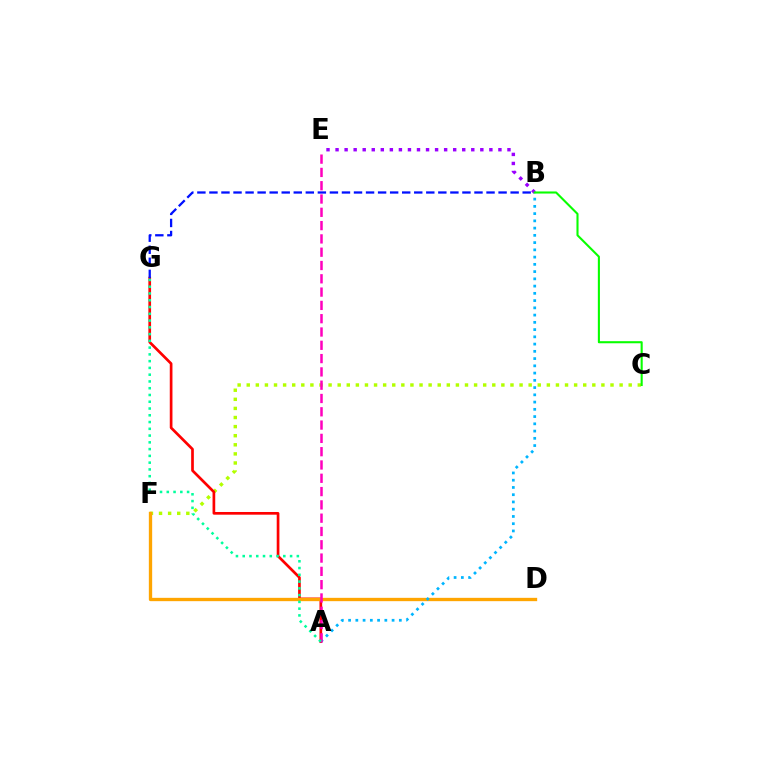{('C', 'F'): [{'color': '#b3ff00', 'line_style': 'dotted', 'thickness': 2.47}], ('A', 'G'): [{'color': '#ff0000', 'line_style': 'solid', 'thickness': 1.94}, {'color': '#00ff9d', 'line_style': 'dotted', 'thickness': 1.84}], ('B', 'G'): [{'color': '#0010ff', 'line_style': 'dashed', 'thickness': 1.64}], ('D', 'F'): [{'color': '#ffa500', 'line_style': 'solid', 'thickness': 2.4}], ('A', 'B'): [{'color': '#00b5ff', 'line_style': 'dotted', 'thickness': 1.97}], ('B', 'E'): [{'color': '#9b00ff', 'line_style': 'dotted', 'thickness': 2.46}], ('B', 'C'): [{'color': '#08ff00', 'line_style': 'solid', 'thickness': 1.51}], ('A', 'E'): [{'color': '#ff00bd', 'line_style': 'dashed', 'thickness': 1.81}]}